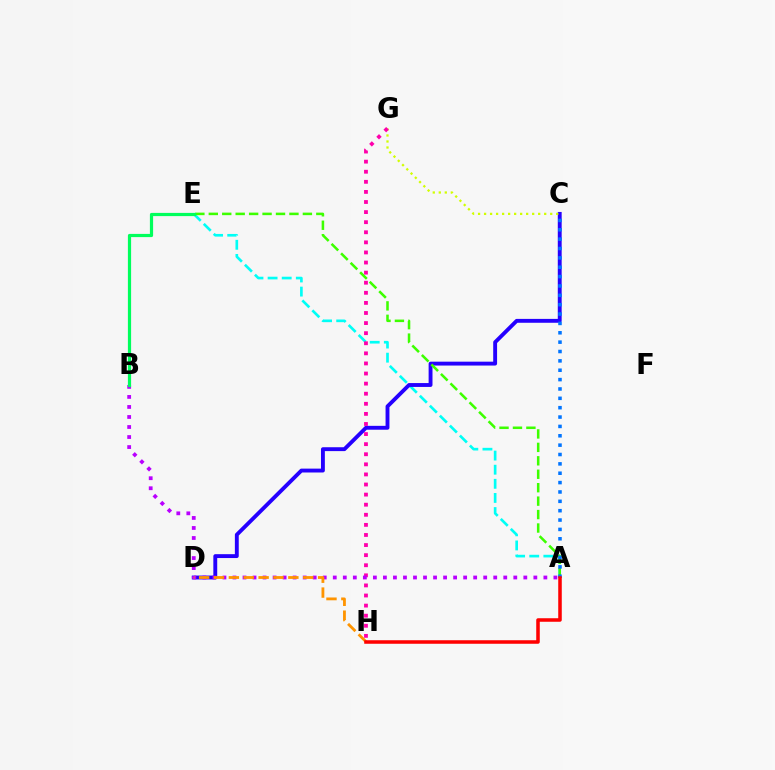{('A', 'E'): [{'color': '#00fff6', 'line_style': 'dashed', 'thickness': 1.92}, {'color': '#3dff00', 'line_style': 'dashed', 'thickness': 1.83}], ('C', 'D'): [{'color': '#2500ff', 'line_style': 'solid', 'thickness': 2.79}], ('C', 'G'): [{'color': '#d1ff00', 'line_style': 'dotted', 'thickness': 1.63}], ('A', 'C'): [{'color': '#0074ff', 'line_style': 'dotted', 'thickness': 2.54}], ('G', 'H'): [{'color': '#ff00ac', 'line_style': 'dotted', 'thickness': 2.74}], ('A', 'B'): [{'color': '#b900ff', 'line_style': 'dotted', 'thickness': 2.72}], ('D', 'H'): [{'color': '#ff9400', 'line_style': 'dashed', 'thickness': 2.02}], ('A', 'H'): [{'color': '#ff0000', 'line_style': 'solid', 'thickness': 2.54}], ('B', 'E'): [{'color': '#00ff5c', 'line_style': 'solid', 'thickness': 2.31}]}